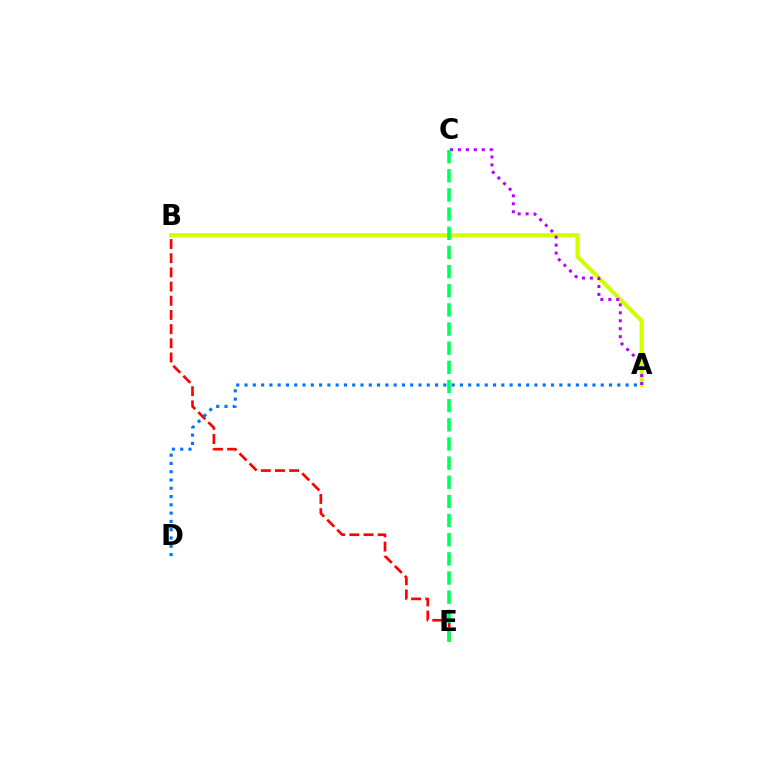{('A', 'B'): [{'color': '#d1ff00', 'line_style': 'solid', 'thickness': 2.99}], ('A', 'C'): [{'color': '#b900ff', 'line_style': 'dotted', 'thickness': 2.16}], ('B', 'E'): [{'color': '#ff0000', 'line_style': 'dashed', 'thickness': 1.93}], ('A', 'D'): [{'color': '#0074ff', 'line_style': 'dotted', 'thickness': 2.25}], ('C', 'E'): [{'color': '#00ff5c', 'line_style': 'dashed', 'thickness': 2.6}]}